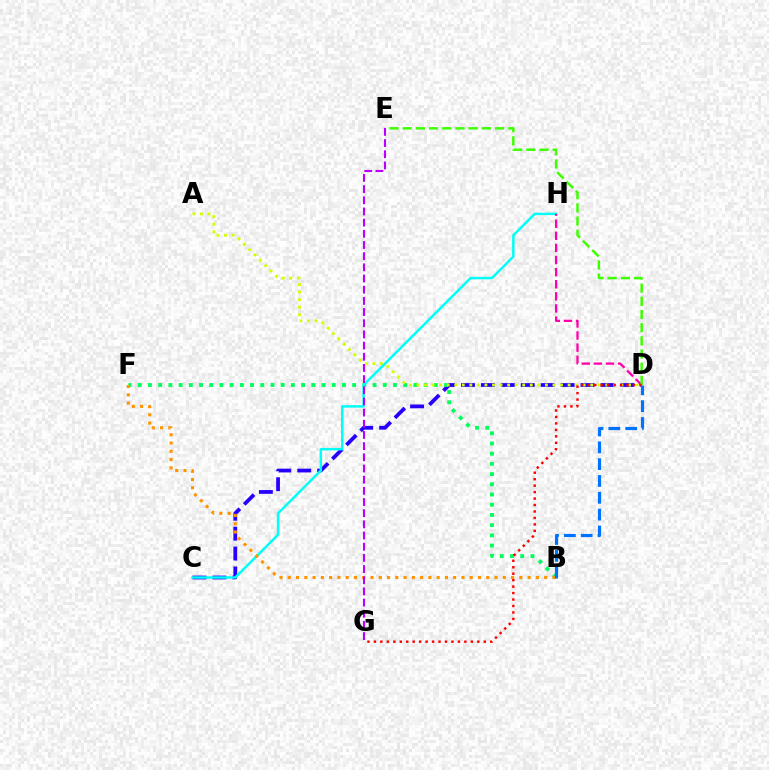{('C', 'D'): [{'color': '#2500ff', 'line_style': 'dashed', 'thickness': 2.71}], ('B', 'F'): [{'color': '#00ff5c', 'line_style': 'dotted', 'thickness': 2.77}, {'color': '#ff9400', 'line_style': 'dotted', 'thickness': 2.25}], ('A', 'D'): [{'color': '#d1ff00', 'line_style': 'dotted', 'thickness': 2.05}], ('C', 'H'): [{'color': '#00fff6', 'line_style': 'solid', 'thickness': 1.78}], ('D', 'H'): [{'color': '#ff00ac', 'line_style': 'dashed', 'thickness': 1.65}], ('D', 'E'): [{'color': '#3dff00', 'line_style': 'dashed', 'thickness': 1.79}], ('E', 'G'): [{'color': '#b900ff', 'line_style': 'dashed', 'thickness': 1.52}], ('D', 'G'): [{'color': '#ff0000', 'line_style': 'dotted', 'thickness': 1.76}], ('B', 'D'): [{'color': '#0074ff', 'line_style': 'dashed', 'thickness': 2.29}]}